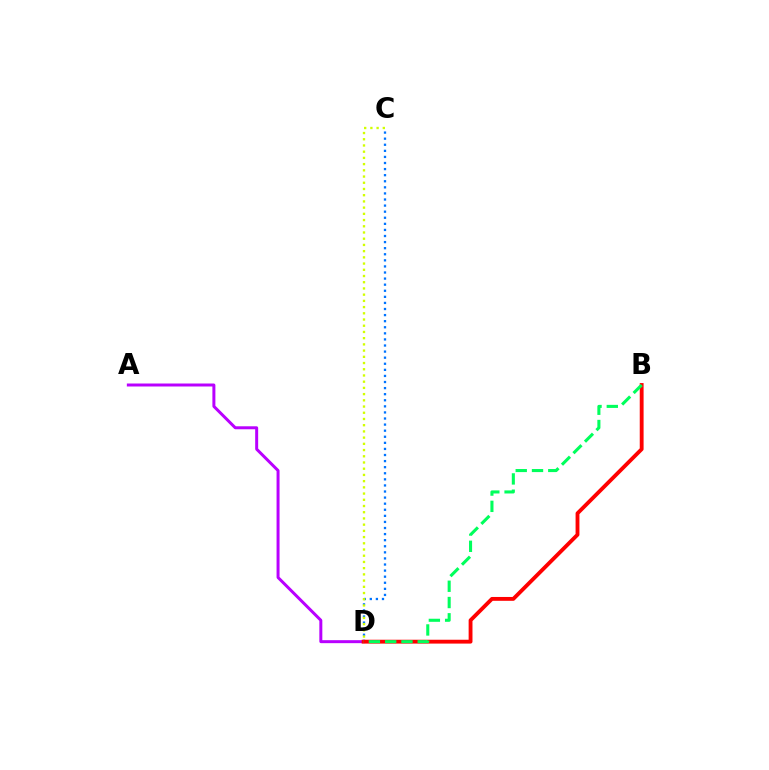{('A', 'D'): [{'color': '#b900ff', 'line_style': 'solid', 'thickness': 2.15}], ('C', 'D'): [{'color': '#0074ff', 'line_style': 'dotted', 'thickness': 1.65}, {'color': '#d1ff00', 'line_style': 'dotted', 'thickness': 1.69}], ('B', 'D'): [{'color': '#ff0000', 'line_style': 'solid', 'thickness': 2.77}, {'color': '#00ff5c', 'line_style': 'dashed', 'thickness': 2.21}]}